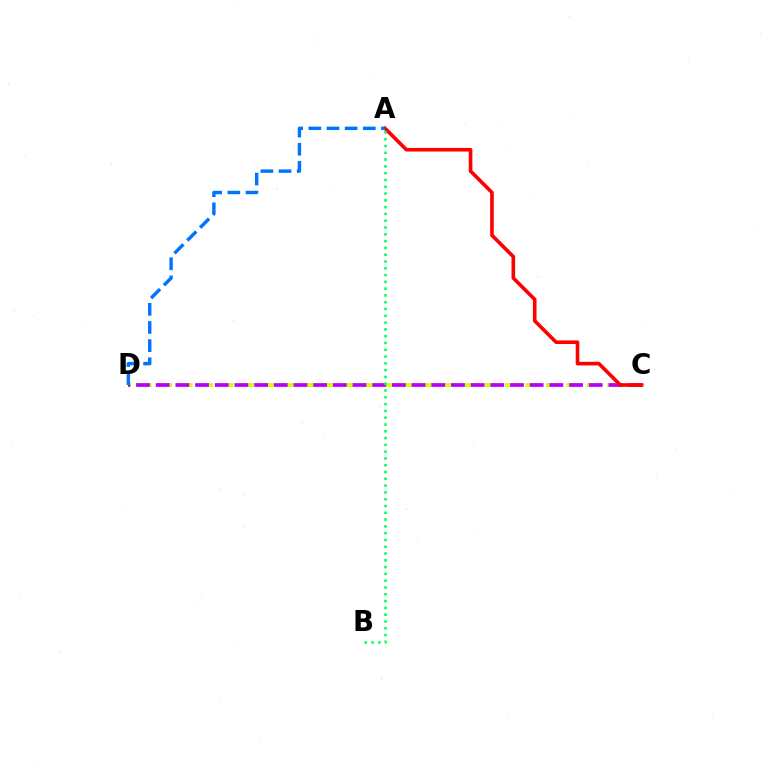{('C', 'D'): [{'color': '#d1ff00', 'line_style': 'dashed', 'thickness': 2.78}, {'color': '#b900ff', 'line_style': 'dashed', 'thickness': 2.67}], ('A', 'C'): [{'color': '#ff0000', 'line_style': 'solid', 'thickness': 2.61}], ('A', 'D'): [{'color': '#0074ff', 'line_style': 'dashed', 'thickness': 2.47}], ('A', 'B'): [{'color': '#00ff5c', 'line_style': 'dotted', 'thickness': 1.85}]}